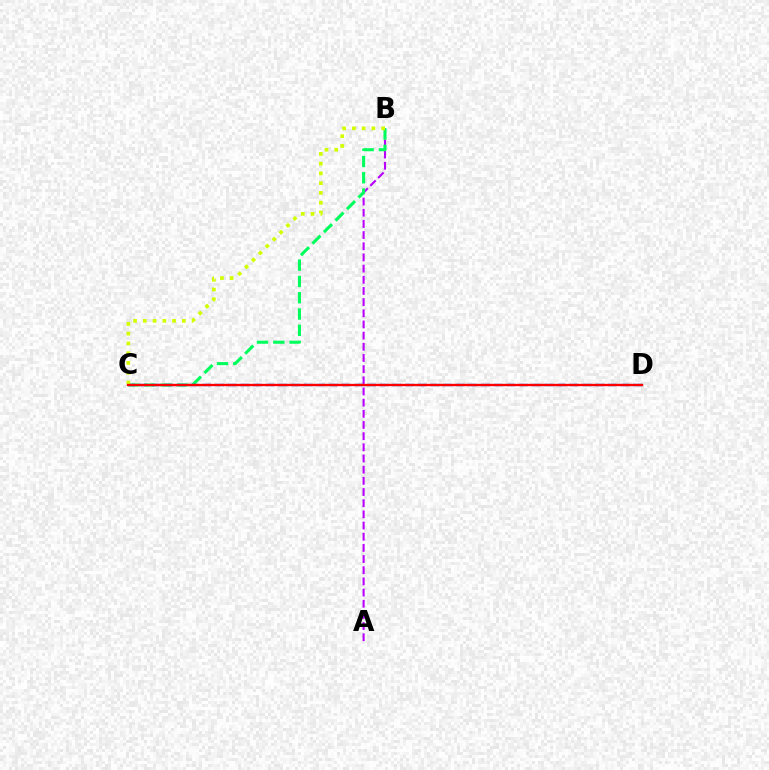{('A', 'B'): [{'color': '#b900ff', 'line_style': 'dashed', 'thickness': 1.52}], ('B', 'C'): [{'color': '#00ff5c', 'line_style': 'dashed', 'thickness': 2.21}, {'color': '#d1ff00', 'line_style': 'dotted', 'thickness': 2.65}], ('C', 'D'): [{'color': '#0074ff', 'line_style': 'dashed', 'thickness': 1.72}, {'color': '#ff0000', 'line_style': 'solid', 'thickness': 1.69}]}